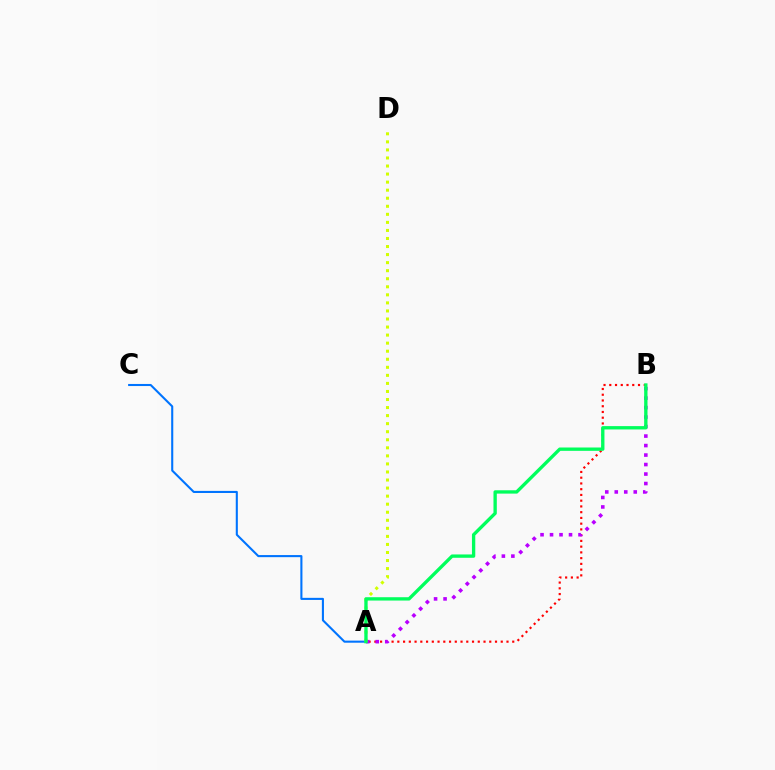{('A', 'B'): [{'color': '#ff0000', 'line_style': 'dotted', 'thickness': 1.56}, {'color': '#b900ff', 'line_style': 'dotted', 'thickness': 2.58}, {'color': '#00ff5c', 'line_style': 'solid', 'thickness': 2.4}], ('A', 'C'): [{'color': '#0074ff', 'line_style': 'solid', 'thickness': 1.5}], ('A', 'D'): [{'color': '#d1ff00', 'line_style': 'dotted', 'thickness': 2.19}]}